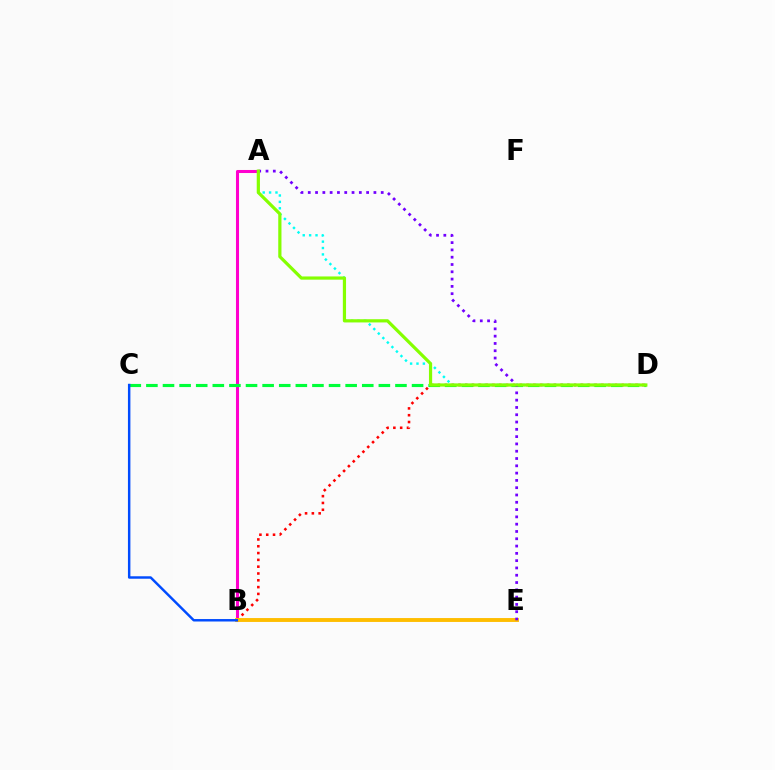{('A', 'D'): [{'color': '#00fff6', 'line_style': 'dotted', 'thickness': 1.74}, {'color': '#84ff00', 'line_style': 'solid', 'thickness': 2.31}], ('A', 'B'): [{'color': '#ff00cf', 'line_style': 'solid', 'thickness': 2.2}], ('B', 'D'): [{'color': '#ff0000', 'line_style': 'dotted', 'thickness': 1.85}], ('C', 'D'): [{'color': '#00ff39', 'line_style': 'dashed', 'thickness': 2.26}], ('B', 'E'): [{'color': '#ffbd00', 'line_style': 'solid', 'thickness': 2.8}], ('A', 'E'): [{'color': '#7200ff', 'line_style': 'dotted', 'thickness': 1.98}], ('B', 'C'): [{'color': '#004bff', 'line_style': 'solid', 'thickness': 1.77}]}